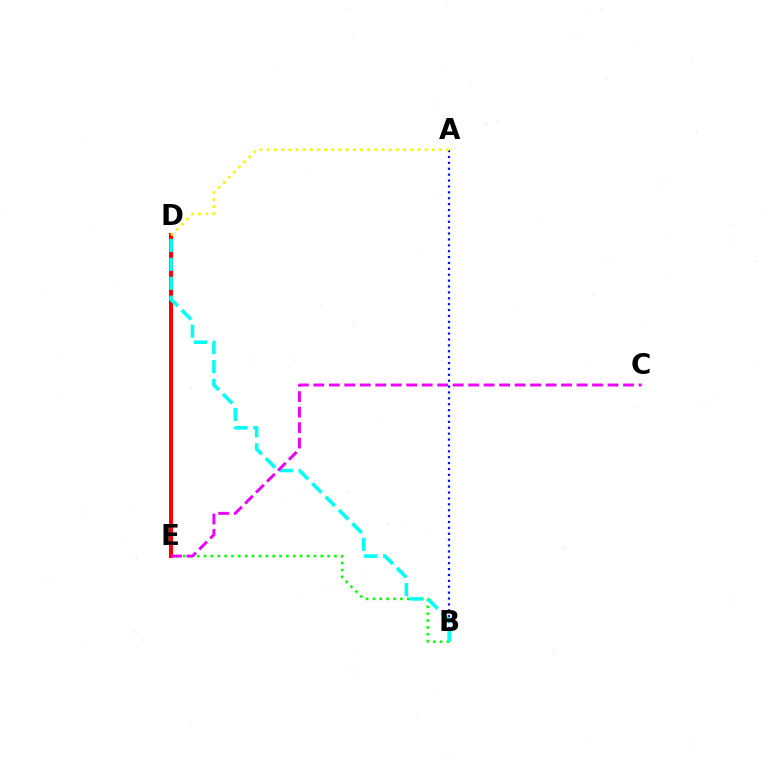{('A', 'B'): [{'color': '#0010ff', 'line_style': 'dotted', 'thickness': 1.6}], ('B', 'E'): [{'color': '#08ff00', 'line_style': 'dotted', 'thickness': 1.87}], ('D', 'E'): [{'color': '#ff0000', 'line_style': 'solid', 'thickness': 2.9}], ('B', 'D'): [{'color': '#00fff6', 'line_style': 'dashed', 'thickness': 2.57}], ('C', 'E'): [{'color': '#ee00ff', 'line_style': 'dashed', 'thickness': 2.1}], ('A', 'D'): [{'color': '#fcf500', 'line_style': 'dotted', 'thickness': 1.95}]}